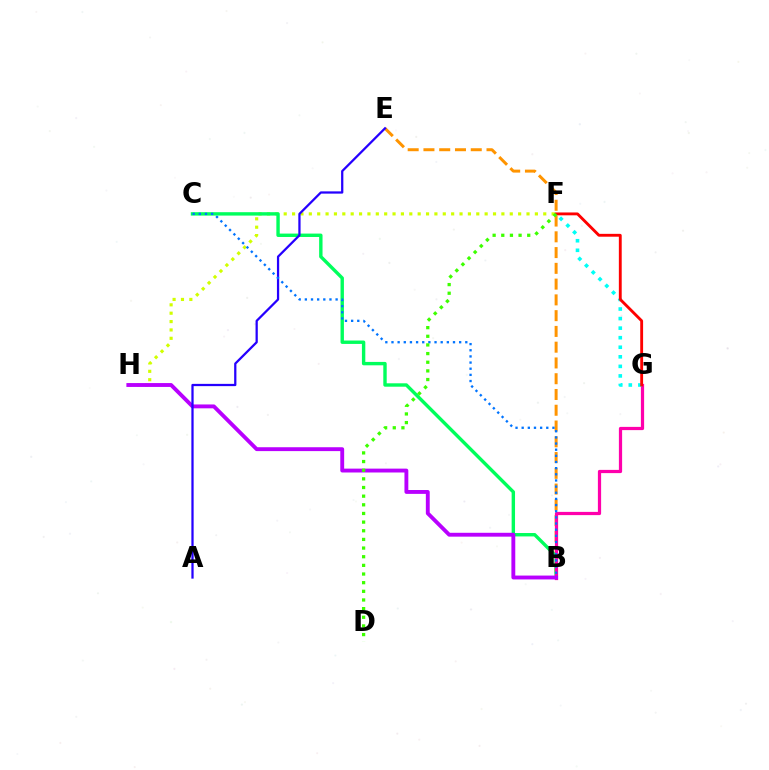{('B', 'E'): [{'color': '#ff9400', 'line_style': 'dashed', 'thickness': 2.14}], ('F', 'H'): [{'color': '#d1ff00', 'line_style': 'dotted', 'thickness': 2.27}], ('B', 'C'): [{'color': '#00ff5c', 'line_style': 'solid', 'thickness': 2.45}, {'color': '#0074ff', 'line_style': 'dotted', 'thickness': 1.67}], ('B', 'G'): [{'color': '#ff00ac', 'line_style': 'solid', 'thickness': 2.32}], ('B', 'H'): [{'color': '#b900ff', 'line_style': 'solid', 'thickness': 2.79}], ('F', 'G'): [{'color': '#00fff6', 'line_style': 'dotted', 'thickness': 2.6}, {'color': '#ff0000', 'line_style': 'solid', 'thickness': 2.06}], ('A', 'E'): [{'color': '#2500ff', 'line_style': 'solid', 'thickness': 1.62}], ('D', 'F'): [{'color': '#3dff00', 'line_style': 'dotted', 'thickness': 2.35}]}